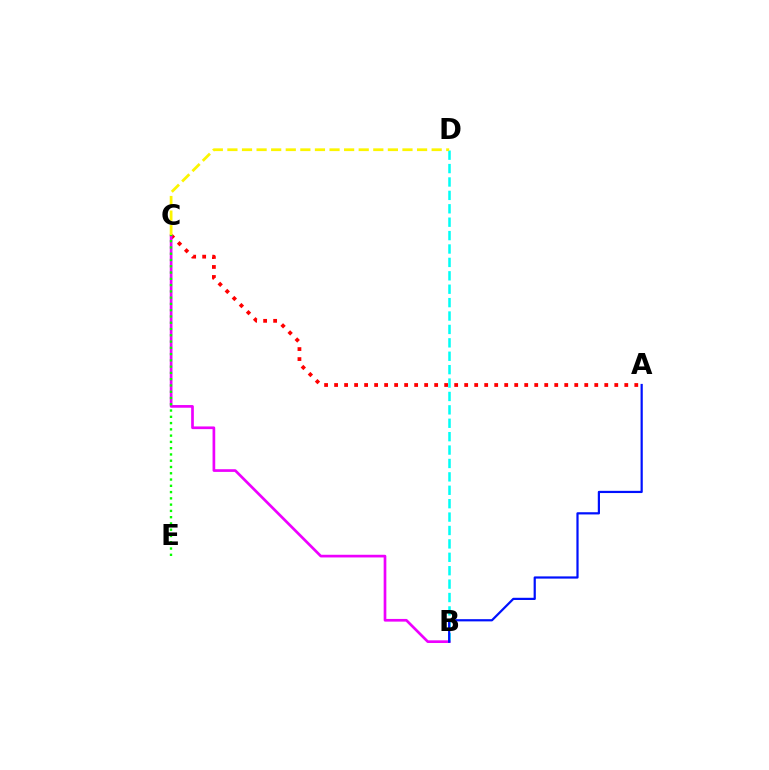{('A', 'C'): [{'color': '#ff0000', 'line_style': 'dotted', 'thickness': 2.72}], ('B', 'D'): [{'color': '#00fff6', 'line_style': 'dashed', 'thickness': 1.82}], ('B', 'C'): [{'color': '#ee00ff', 'line_style': 'solid', 'thickness': 1.93}], ('C', 'D'): [{'color': '#fcf500', 'line_style': 'dashed', 'thickness': 1.98}], ('C', 'E'): [{'color': '#08ff00', 'line_style': 'dotted', 'thickness': 1.7}], ('A', 'B'): [{'color': '#0010ff', 'line_style': 'solid', 'thickness': 1.59}]}